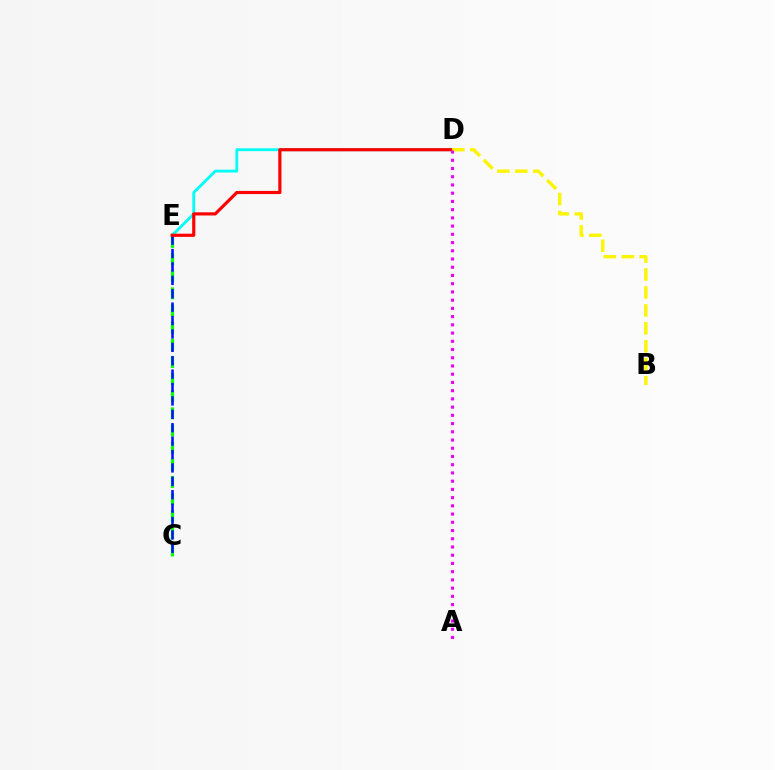{('D', 'E'): [{'color': '#00fff6', 'line_style': 'solid', 'thickness': 2.04}, {'color': '#ff0000', 'line_style': 'solid', 'thickness': 2.28}], ('C', 'E'): [{'color': '#08ff00', 'line_style': 'dashed', 'thickness': 2.33}, {'color': '#0010ff', 'line_style': 'dashed', 'thickness': 1.82}], ('B', 'D'): [{'color': '#fcf500', 'line_style': 'dashed', 'thickness': 2.44}], ('A', 'D'): [{'color': '#ee00ff', 'line_style': 'dotted', 'thickness': 2.24}]}